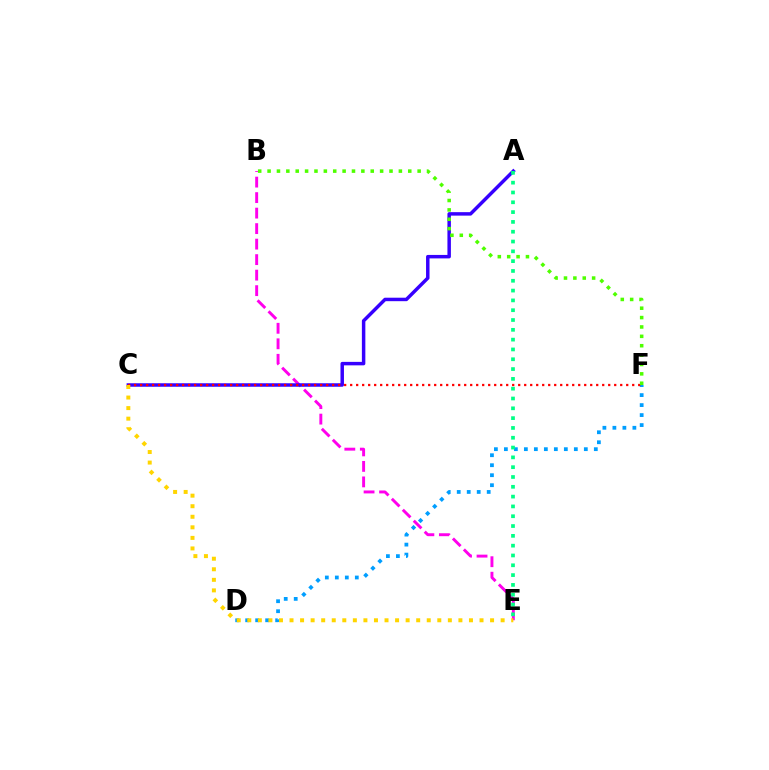{('B', 'E'): [{'color': '#ff00ed', 'line_style': 'dashed', 'thickness': 2.11}], ('D', 'F'): [{'color': '#009eff', 'line_style': 'dotted', 'thickness': 2.71}], ('A', 'C'): [{'color': '#3700ff', 'line_style': 'solid', 'thickness': 2.5}], ('A', 'E'): [{'color': '#00ff86', 'line_style': 'dotted', 'thickness': 2.67}], ('C', 'F'): [{'color': '#ff0000', 'line_style': 'dotted', 'thickness': 1.63}], ('C', 'E'): [{'color': '#ffd500', 'line_style': 'dotted', 'thickness': 2.87}], ('B', 'F'): [{'color': '#4fff00', 'line_style': 'dotted', 'thickness': 2.55}]}